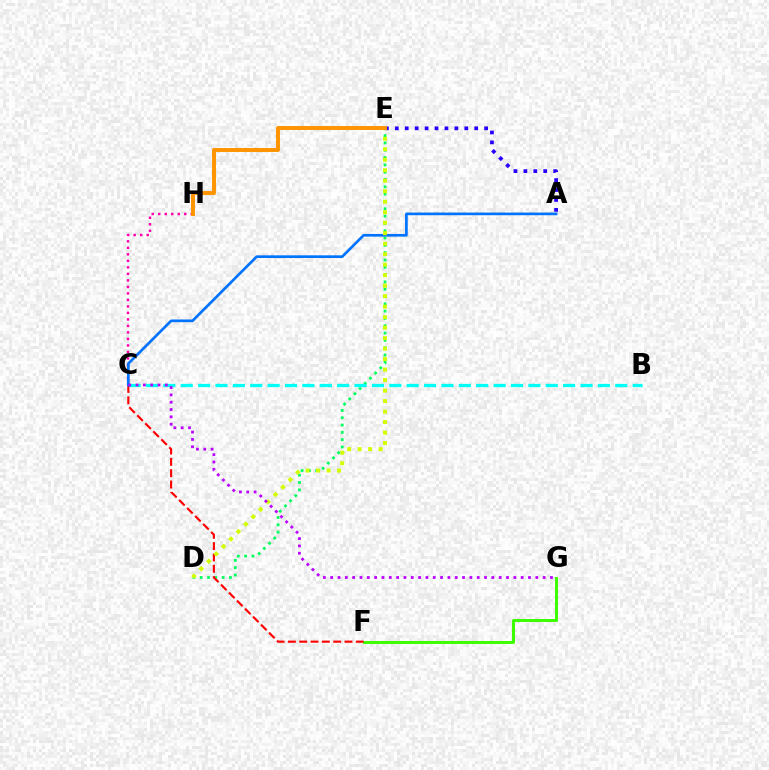{('C', 'H'): [{'color': '#ff00ac', 'line_style': 'dotted', 'thickness': 1.77}], ('D', 'E'): [{'color': '#00ff5c', 'line_style': 'dotted', 'thickness': 1.99}, {'color': '#d1ff00', 'line_style': 'dotted', 'thickness': 2.85}], ('B', 'C'): [{'color': '#00fff6', 'line_style': 'dashed', 'thickness': 2.36}], ('A', 'E'): [{'color': '#2500ff', 'line_style': 'dotted', 'thickness': 2.7}], ('F', 'G'): [{'color': '#3dff00', 'line_style': 'solid', 'thickness': 2.14}], ('C', 'F'): [{'color': '#ff0000', 'line_style': 'dashed', 'thickness': 1.54}], ('A', 'C'): [{'color': '#0074ff', 'line_style': 'solid', 'thickness': 1.94}], ('E', 'H'): [{'color': '#ff9400', 'line_style': 'solid', 'thickness': 2.84}], ('C', 'G'): [{'color': '#b900ff', 'line_style': 'dotted', 'thickness': 1.99}]}